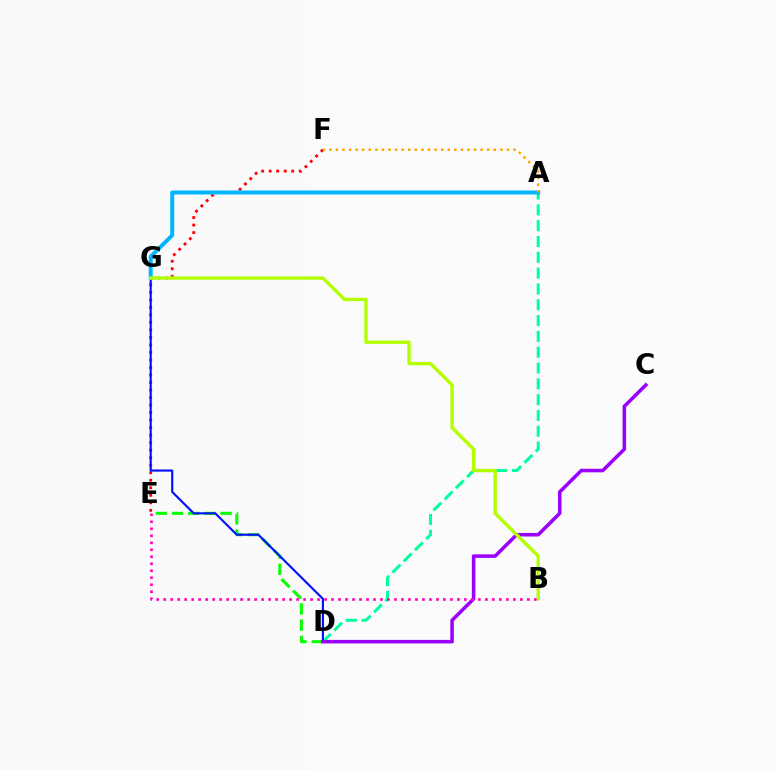{('E', 'F'): [{'color': '#ff0000', 'line_style': 'dotted', 'thickness': 2.04}], ('D', 'E'): [{'color': '#08ff00', 'line_style': 'dashed', 'thickness': 2.2}], ('A', 'D'): [{'color': '#00ff9d', 'line_style': 'dashed', 'thickness': 2.15}], ('D', 'G'): [{'color': '#0010ff', 'line_style': 'solid', 'thickness': 1.54}], ('C', 'D'): [{'color': '#9b00ff', 'line_style': 'solid', 'thickness': 2.54}], ('A', 'G'): [{'color': '#00b5ff', 'line_style': 'solid', 'thickness': 2.86}], ('B', 'G'): [{'color': '#b3ff00', 'line_style': 'solid', 'thickness': 2.42}], ('B', 'E'): [{'color': '#ff00bd', 'line_style': 'dotted', 'thickness': 1.9}], ('A', 'F'): [{'color': '#ffa500', 'line_style': 'dotted', 'thickness': 1.79}]}